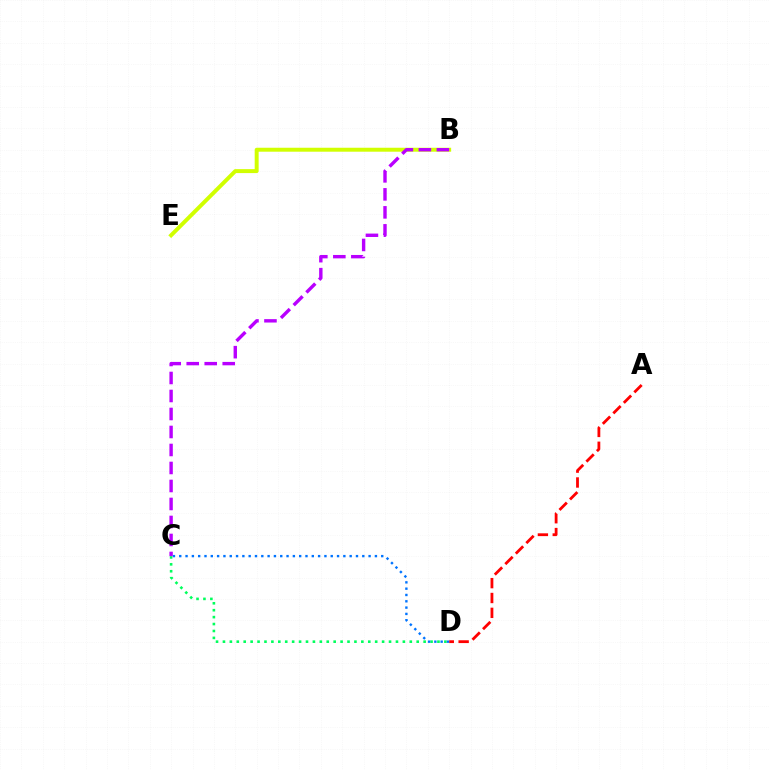{('B', 'E'): [{'color': '#d1ff00', 'line_style': 'solid', 'thickness': 2.85}], ('A', 'D'): [{'color': '#ff0000', 'line_style': 'dashed', 'thickness': 2.02}], ('C', 'D'): [{'color': '#00ff5c', 'line_style': 'dotted', 'thickness': 1.88}, {'color': '#0074ff', 'line_style': 'dotted', 'thickness': 1.71}], ('B', 'C'): [{'color': '#b900ff', 'line_style': 'dashed', 'thickness': 2.44}]}